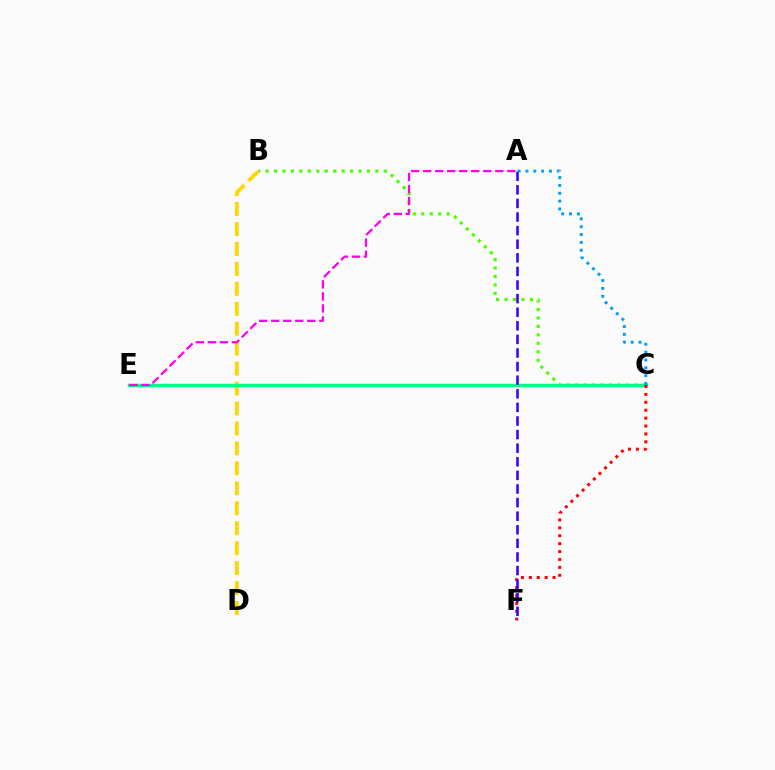{('B', 'C'): [{'color': '#4fff00', 'line_style': 'dotted', 'thickness': 2.3}], ('B', 'D'): [{'color': '#ffd500', 'line_style': 'dashed', 'thickness': 2.71}], ('C', 'E'): [{'color': '#00ff86', 'line_style': 'solid', 'thickness': 2.48}], ('C', 'F'): [{'color': '#ff0000', 'line_style': 'dotted', 'thickness': 2.15}], ('A', 'F'): [{'color': '#3700ff', 'line_style': 'dashed', 'thickness': 1.85}], ('A', 'C'): [{'color': '#009eff', 'line_style': 'dotted', 'thickness': 2.13}], ('A', 'E'): [{'color': '#ff00ed', 'line_style': 'dashed', 'thickness': 1.63}]}